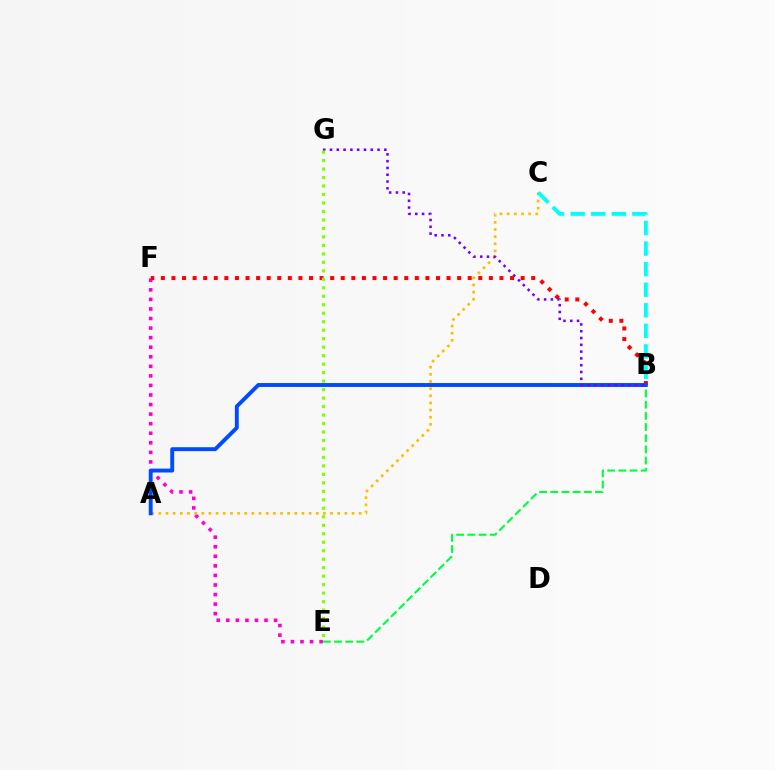{('E', 'F'): [{'color': '#ff00cf', 'line_style': 'dotted', 'thickness': 2.6}], ('B', 'F'): [{'color': '#ff0000', 'line_style': 'dotted', 'thickness': 2.87}], ('B', 'E'): [{'color': '#00ff39', 'line_style': 'dashed', 'thickness': 1.52}], ('A', 'C'): [{'color': '#ffbd00', 'line_style': 'dotted', 'thickness': 1.94}], ('B', 'C'): [{'color': '#00fff6', 'line_style': 'dashed', 'thickness': 2.79}], ('A', 'B'): [{'color': '#004bff', 'line_style': 'solid', 'thickness': 2.81}], ('B', 'G'): [{'color': '#7200ff', 'line_style': 'dotted', 'thickness': 1.85}], ('E', 'G'): [{'color': '#84ff00', 'line_style': 'dotted', 'thickness': 2.3}]}